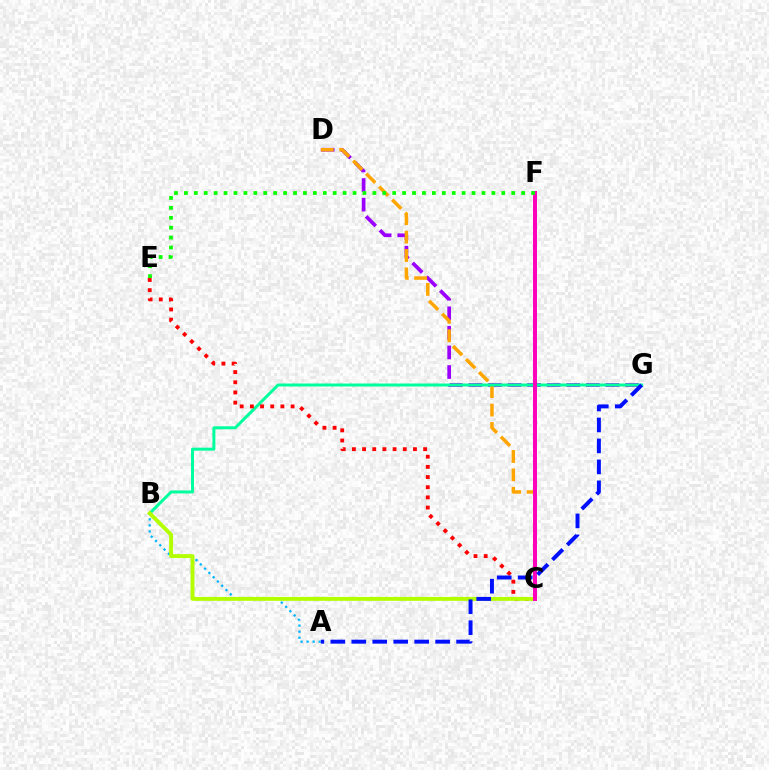{('D', 'G'): [{'color': '#9b00ff', 'line_style': 'dashed', 'thickness': 2.66}], ('C', 'D'): [{'color': '#ffa500', 'line_style': 'dashed', 'thickness': 2.5}], ('B', 'G'): [{'color': '#00ff9d', 'line_style': 'solid', 'thickness': 2.15}], ('C', 'E'): [{'color': '#ff0000', 'line_style': 'dotted', 'thickness': 2.76}], ('A', 'B'): [{'color': '#00b5ff', 'line_style': 'dotted', 'thickness': 1.64}], ('B', 'C'): [{'color': '#b3ff00', 'line_style': 'solid', 'thickness': 2.82}], ('C', 'F'): [{'color': '#ff00bd', 'line_style': 'solid', 'thickness': 2.87}], ('E', 'F'): [{'color': '#08ff00', 'line_style': 'dotted', 'thickness': 2.69}], ('A', 'G'): [{'color': '#0010ff', 'line_style': 'dashed', 'thickness': 2.85}]}